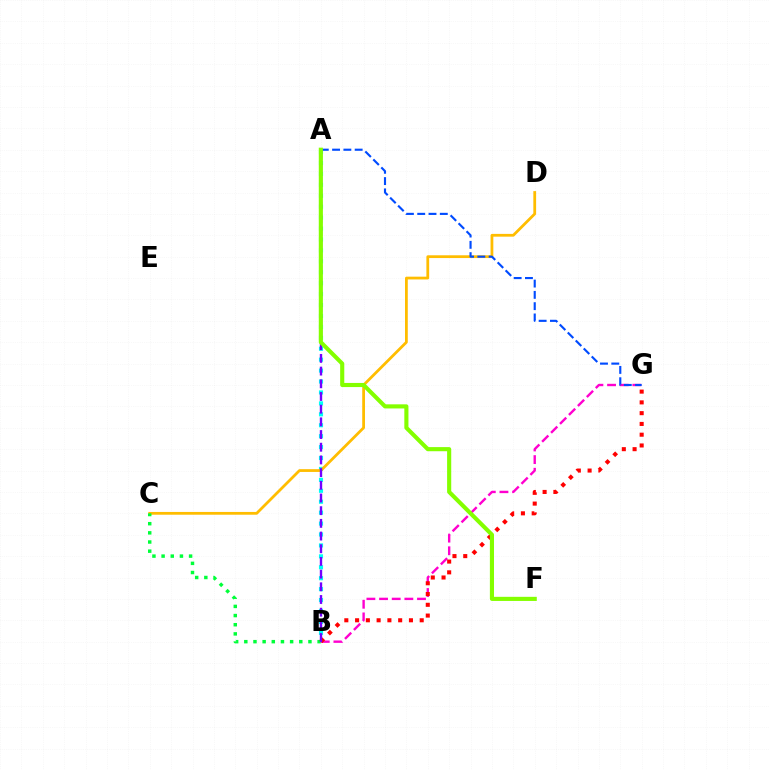{('A', 'B'): [{'color': '#00fff6', 'line_style': 'dotted', 'thickness': 2.97}, {'color': '#7200ff', 'line_style': 'dashed', 'thickness': 1.72}], ('C', 'D'): [{'color': '#ffbd00', 'line_style': 'solid', 'thickness': 2.0}], ('B', 'C'): [{'color': '#00ff39', 'line_style': 'dotted', 'thickness': 2.49}], ('B', 'G'): [{'color': '#ff00cf', 'line_style': 'dashed', 'thickness': 1.72}, {'color': '#ff0000', 'line_style': 'dotted', 'thickness': 2.93}], ('A', 'G'): [{'color': '#004bff', 'line_style': 'dashed', 'thickness': 1.53}], ('A', 'F'): [{'color': '#84ff00', 'line_style': 'solid', 'thickness': 2.97}]}